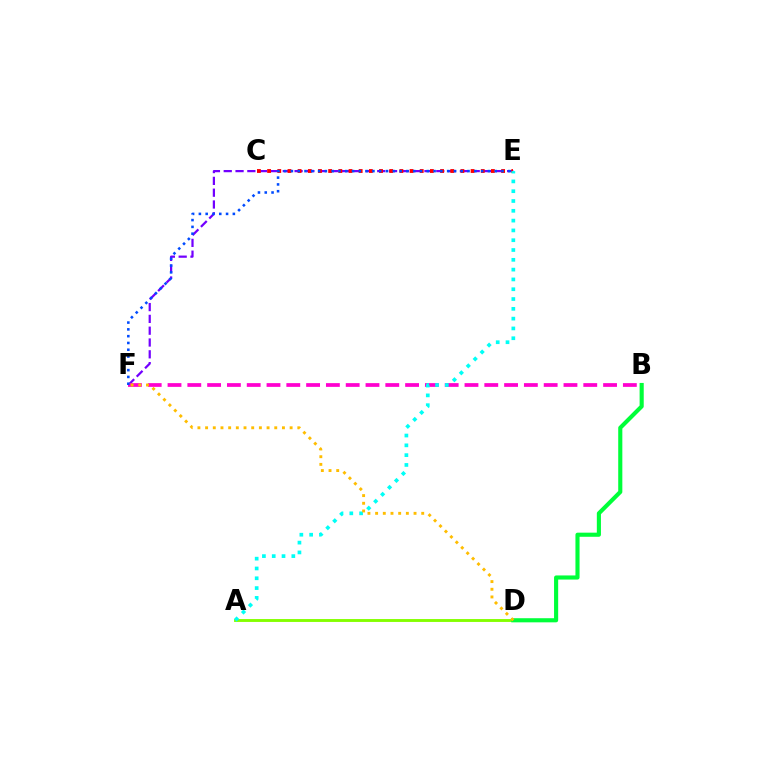{('A', 'D'): [{'color': '#84ff00', 'line_style': 'solid', 'thickness': 2.08}], ('E', 'F'): [{'color': '#7200ff', 'line_style': 'dashed', 'thickness': 1.6}, {'color': '#004bff', 'line_style': 'dotted', 'thickness': 1.85}], ('B', 'D'): [{'color': '#00ff39', 'line_style': 'solid', 'thickness': 2.97}], ('C', 'E'): [{'color': '#ff0000', 'line_style': 'dotted', 'thickness': 2.76}], ('B', 'F'): [{'color': '#ff00cf', 'line_style': 'dashed', 'thickness': 2.69}], ('A', 'E'): [{'color': '#00fff6', 'line_style': 'dotted', 'thickness': 2.66}], ('D', 'F'): [{'color': '#ffbd00', 'line_style': 'dotted', 'thickness': 2.09}]}